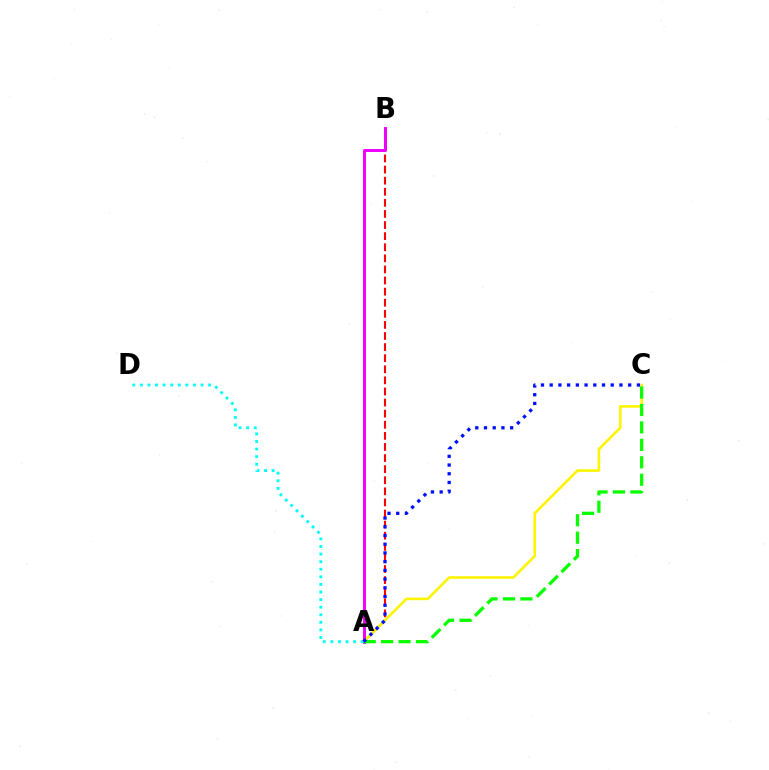{('A', 'B'): [{'color': '#ff0000', 'line_style': 'dashed', 'thickness': 1.51}, {'color': '#ee00ff', 'line_style': 'solid', 'thickness': 2.14}], ('A', 'C'): [{'color': '#fcf500', 'line_style': 'solid', 'thickness': 1.88}, {'color': '#08ff00', 'line_style': 'dashed', 'thickness': 2.37}, {'color': '#0010ff', 'line_style': 'dotted', 'thickness': 2.37}], ('A', 'D'): [{'color': '#00fff6', 'line_style': 'dotted', 'thickness': 2.06}]}